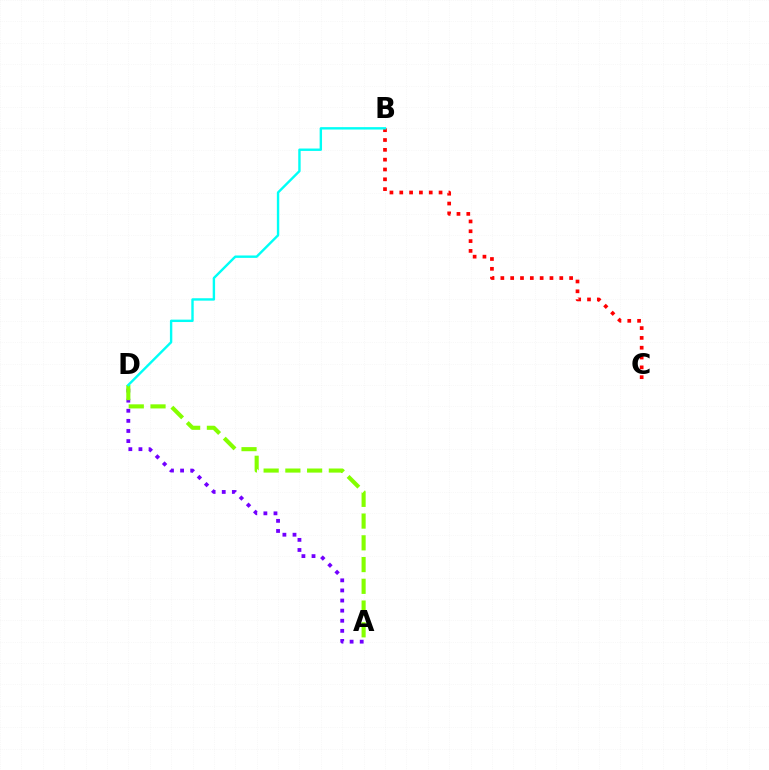{('B', 'C'): [{'color': '#ff0000', 'line_style': 'dotted', 'thickness': 2.67}], ('A', 'D'): [{'color': '#7200ff', 'line_style': 'dotted', 'thickness': 2.74}, {'color': '#84ff00', 'line_style': 'dashed', 'thickness': 2.95}], ('B', 'D'): [{'color': '#00fff6', 'line_style': 'solid', 'thickness': 1.73}]}